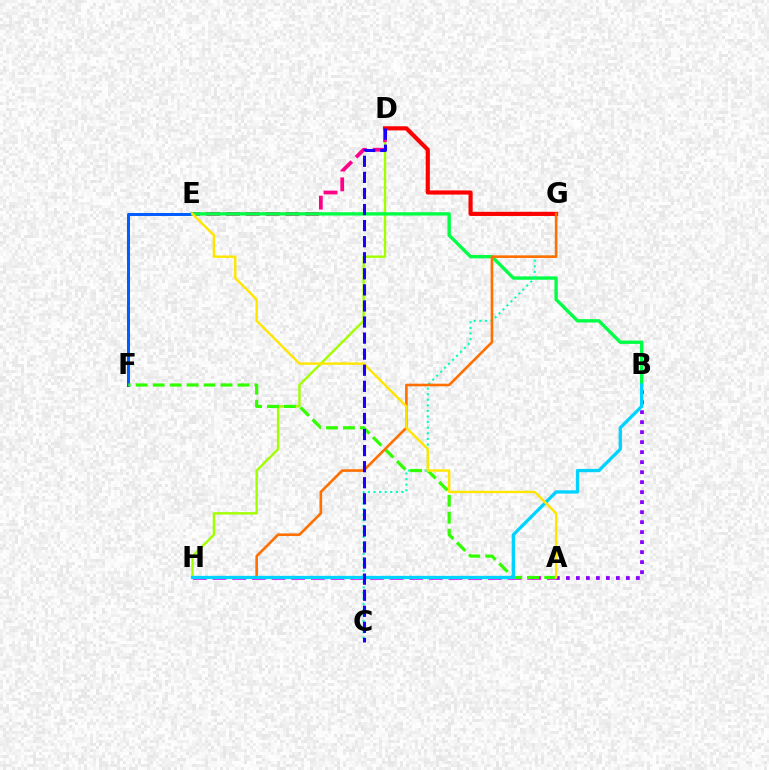{('A', 'H'): [{'color': '#fa00f9', 'line_style': 'dashed', 'thickness': 2.67}], ('D', 'H'): [{'color': '#a2ff00', 'line_style': 'solid', 'thickness': 1.72}], ('E', 'F'): [{'color': '#005dff', 'line_style': 'solid', 'thickness': 2.17}], ('D', 'E'): [{'color': '#ff0088', 'line_style': 'dashed', 'thickness': 2.69}], ('B', 'E'): [{'color': '#00ff45', 'line_style': 'solid', 'thickness': 2.42}], ('C', 'G'): [{'color': '#00ffbb', 'line_style': 'dotted', 'thickness': 1.52}], ('A', 'F'): [{'color': '#31ff00', 'line_style': 'dashed', 'thickness': 2.3}], ('A', 'B'): [{'color': '#8a00ff', 'line_style': 'dotted', 'thickness': 2.72}], ('D', 'G'): [{'color': '#ff0000', 'line_style': 'solid', 'thickness': 2.99}], ('G', 'H'): [{'color': '#ff7000', 'line_style': 'solid', 'thickness': 1.89}], ('B', 'H'): [{'color': '#00d3ff', 'line_style': 'solid', 'thickness': 2.37}], ('A', 'E'): [{'color': '#ffe600', 'line_style': 'solid', 'thickness': 1.73}], ('C', 'D'): [{'color': '#1900ff', 'line_style': 'dashed', 'thickness': 2.18}]}